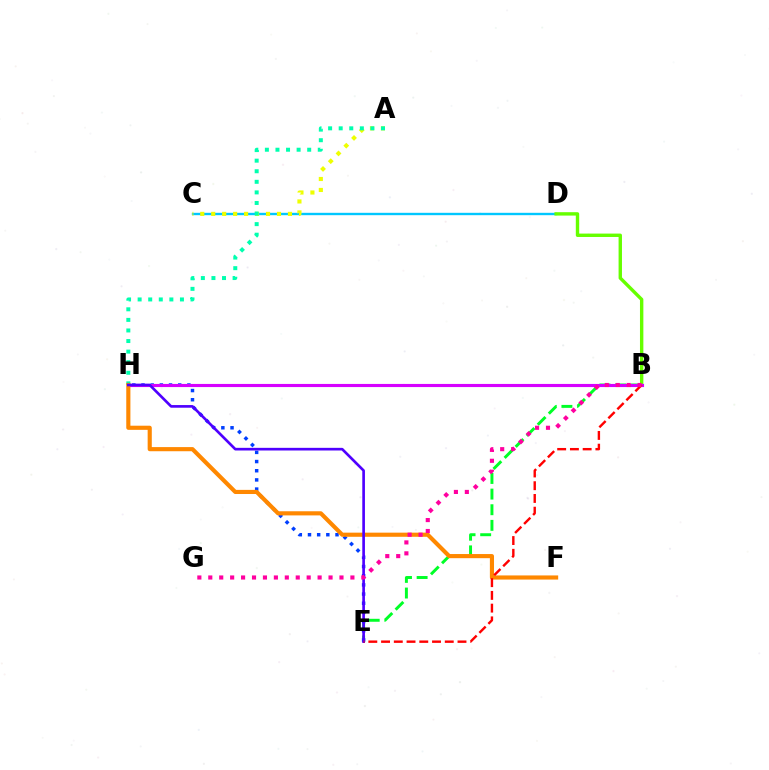{('B', 'E'): [{'color': '#00ff27', 'line_style': 'dashed', 'thickness': 2.12}, {'color': '#ff0000', 'line_style': 'dashed', 'thickness': 1.73}], ('C', 'D'): [{'color': '#00c7ff', 'line_style': 'solid', 'thickness': 1.71}], ('B', 'D'): [{'color': '#66ff00', 'line_style': 'solid', 'thickness': 2.44}], ('E', 'H'): [{'color': '#003fff', 'line_style': 'dotted', 'thickness': 2.49}, {'color': '#4f00ff', 'line_style': 'solid', 'thickness': 1.92}], ('A', 'C'): [{'color': '#eeff00', 'line_style': 'dotted', 'thickness': 2.98}], ('A', 'H'): [{'color': '#00ffaf', 'line_style': 'dotted', 'thickness': 2.87}], ('B', 'H'): [{'color': '#d600ff', 'line_style': 'solid', 'thickness': 2.25}], ('F', 'H'): [{'color': '#ff8800', 'line_style': 'solid', 'thickness': 2.98}], ('B', 'G'): [{'color': '#ff00a0', 'line_style': 'dotted', 'thickness': 2.97}]}